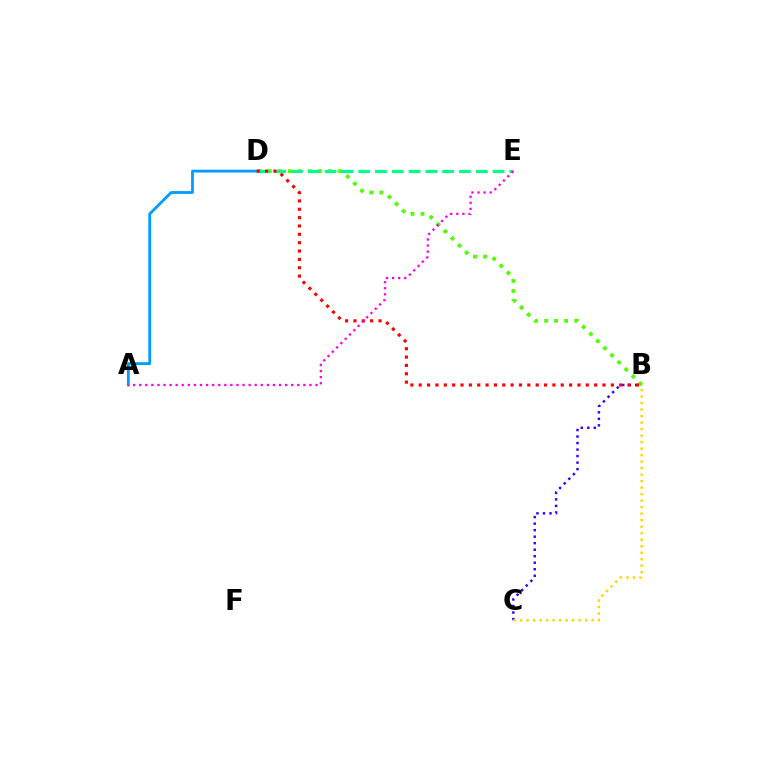{('B', 'D'): [{'color': '#4fff00', 'line_style': 'dotted', 'thickness': 2.72}, {'color': '#ff0000', 'line_style': 'dotted', 'thickness': 2.27}], ('B', 'C'): [{'color': '#3700ff', 'line_style': 'dotted', 'thickness': 1.77}, {'color': '#ffd500', 'line_style': 'dotted', 'thickness': 1.77}], ('A', 'D'): [{'color': '#009eff', 'line_style': 'solid', 'thickness': 2.04}], ('D', 'E'): [{'color': '#00ff86', 'line_style': 'dashed', 'thickness': 2.28}], ('A', 'E'): [{'color': '#ff00ed', 'line_style': 'dotted', 'thickness': 1.65}]}